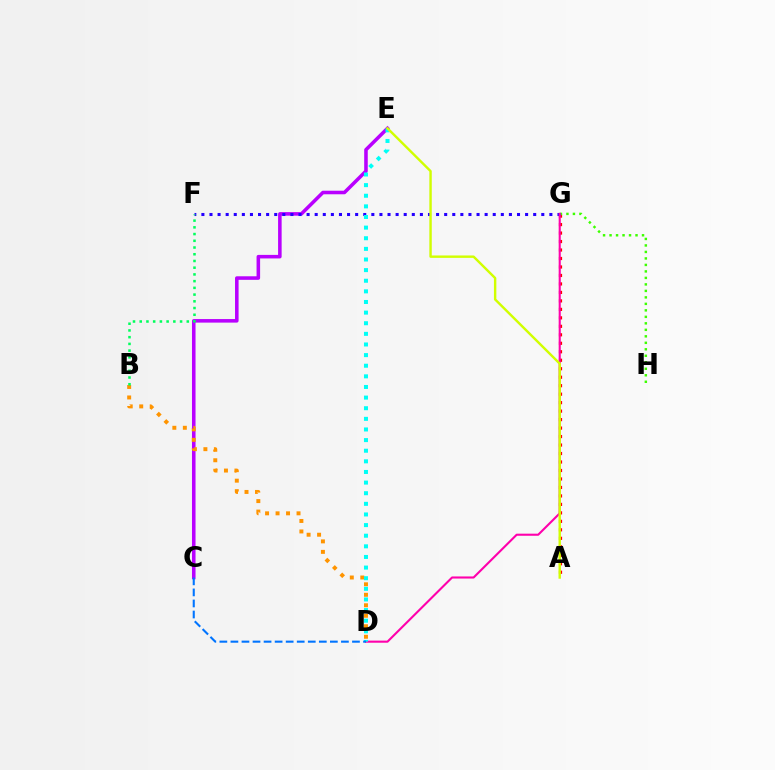{('C', 'E'): [{'color': '#b900ff', 'line_style': 'solid', 'thickness': 2.56}], ('B', 'D'): [{'color': '#ff9400', 'line_style': 'dotted', 'thickness': 2.85}], ('A', 'G'): [{'color': '#ff0000', 'line_style': 'dotted', 'thickness': 2.3}], ('G', 'H'): [{'color': '#3dff00', 'line_style': 'dotted', 'thickness': 1.76}], ('F', 'G'): [{'color': '#2500ff', 'line_style': 'dotted', 'thickness': 2.2}], ('B', 'F'): [{'color': '#00ff5c', 'line_style': 'dotted', 'thickness': 1.83}], ('D', 'G'): [{'color': '#ff00ac', 'line_style': 'solid', 'thickness': 1.51}], ('D', 'E'): [{'color': '#00fff6', 'line_style': 'dotted', 'thickness': 2.89}], ('A', 'E'): [{'color': '#d1ff00', 'line_style': 'solid', 'thickness': 1.74}], ('C', 'D'): [{'color': '#0074ff', 'line_style': 'dashed', 'thickness': 1.5}]}